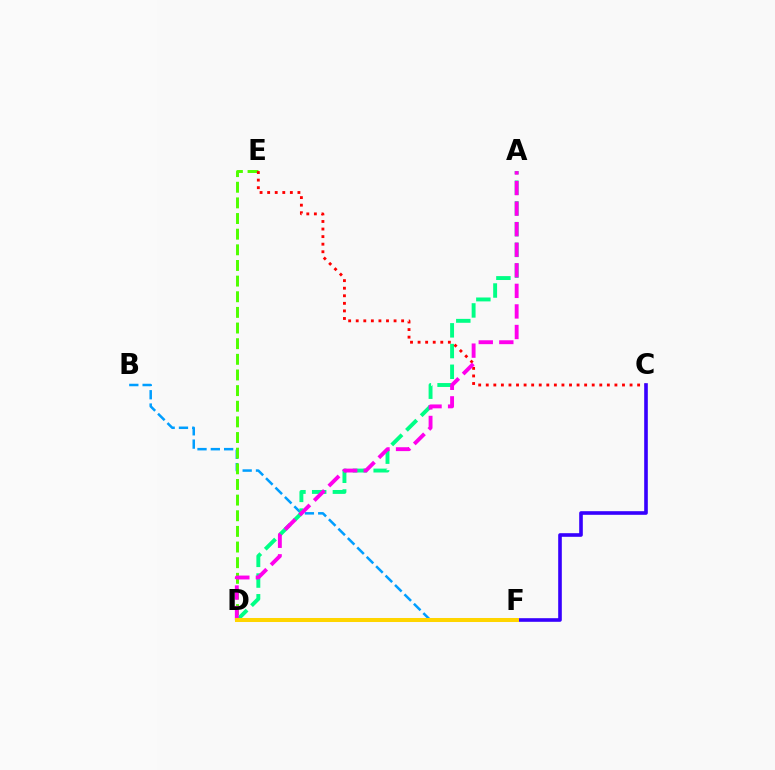{('B', 'F'): [{'color': '#009eff', 'line_style': 'dashed', 'thickness': 1.81}], ('D', 'E'): [{'color': '#4fff00', 'line_style': 'dashed', 'thickness': 2.13}], ('A', 'D'): [{'color': '#00ff86', 'line_style': 'dashed', 'thickness': 2.81}, {'color': '#ff00ed', 'line_style': 'dashed', 'thickness': 2.79}], ('C', 'E'): [{'color': '#ff0000', 'line_style': 'dotted', 'thickness': 2.06}], ('C', 'F'): [{'color': '#3700ff', 'line_style': 'solid', 'thickness': 2.6}], ('D', 'F'): [{'color': '#ffd500', 'line_style': 'solid', 'thickness': 2.89}]}